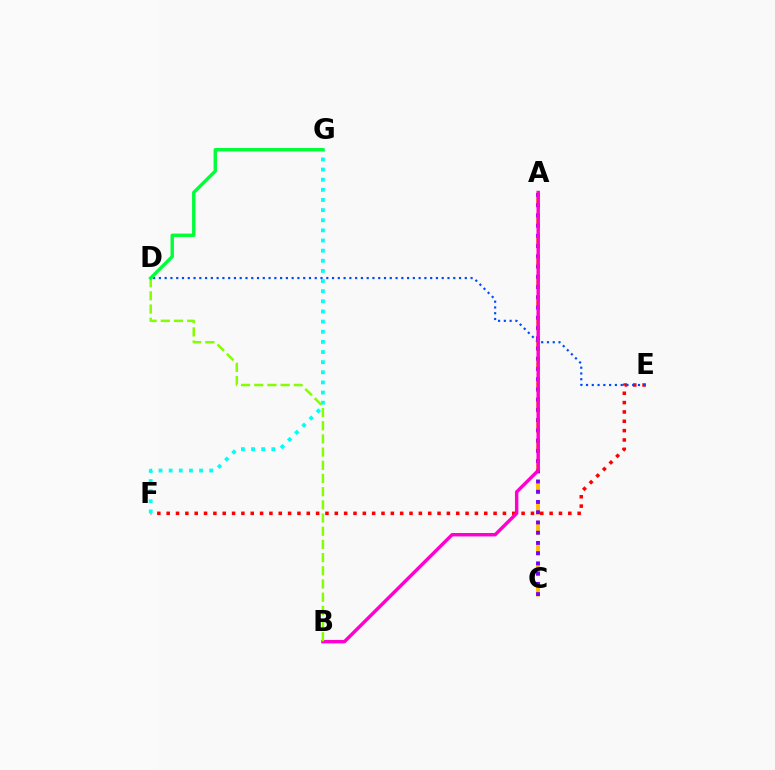{('E', 'F'): [{'color': '#ff0000', 'line_style': 'dotted', 'thickness': 2.54}], ('A', 'C'): [{'color': '#ffbd00', 'line_style': 'dashed', 'thickness': 2.78}, {'color': '#7200ff', 'line_style': 'dotted', 'thickness': 2.78}], ('D', 'E'): [{'color': '#004bff', 'line_style': 'dotted', 'thickness': 1.57}], ('F', 'G'): [{'color': '#00fff6', 'line_style': 'dotted', 'thickness': 2.75}], ('A', 'B'): [{'color': '#ff00cf', 'line_style': 'solid', 'thickness': 2.47}], ('B', 'D'): [{'color': '#84ff00', 'line_style': 'dashed', 'thickness': 1.79}], ('D', 'G'): [{'color': '#00ff39', 'line_style': 'solid', 'thickness': 2.45}]}